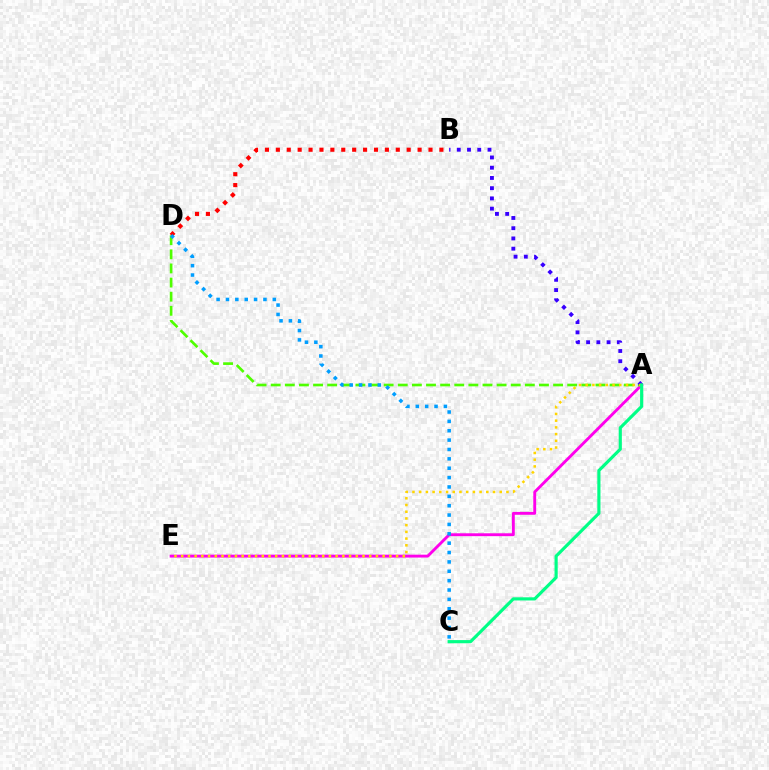{('A', 'E'): [{'color': '#ff00ed', 'line_style': 'solid', 'thickness': 2.07}, {'color': '#ffd500', 'line_style': 'dotted', 'thickness': 1.82}], ('B', 'D'): [{'color': '#ff0000', 'line_style': 'dotted', 'thickness': 2.96}], ('A', 'D'): [{'color': '#4fff00', 'line_style': 'dashed', 'thickness': 1.92}], ('A', 'B'): [{'color': '#3700ff', 'line_style': 'dotted', 'thickness': 2.78}], ('A', 'C'): [{'color': '#00ff86', 'line_style': 'solid', 'thickness': 2.27}], ('C', 'D'): [{'color': '#009eff', 'line_style': 'dotted', 'thickness': 2.55}]}